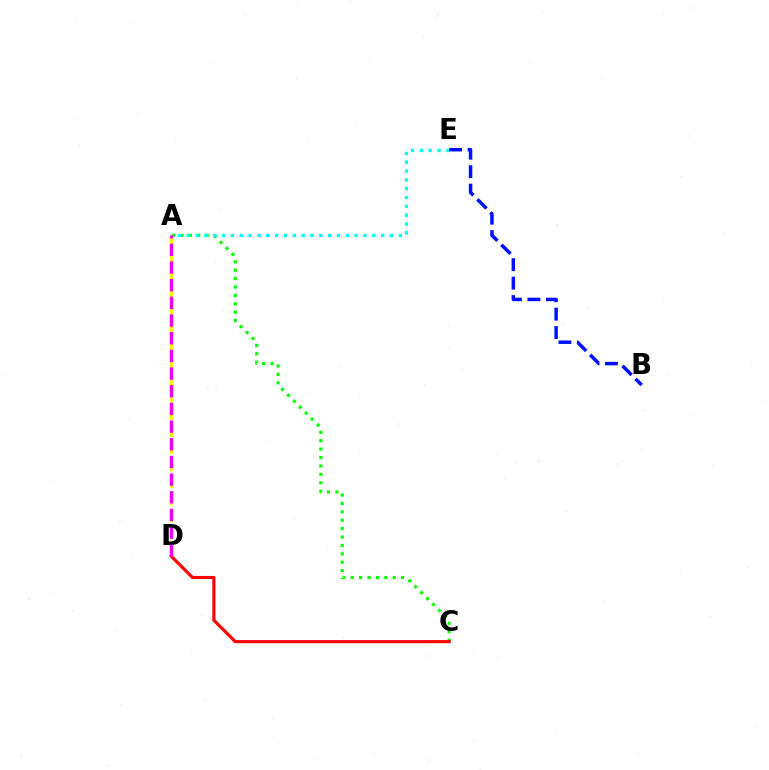{('A', 'C'): [{'color': '#08ff00', 'line_style': 'dotted', 'thickness': 2.28}], ('A', 'E'): [{'color': '#00fff6', 'line_style': 'dotted', 'thickness': 2.4}], ('C', 'D'): [{'color': '#ff0000', 'line_style': 'solid', 'thickness': 2.24}], ('B', 'E'): [{'color': '#0010ff', 'line_style': 'dashed', 'thickness': 2.51}], ('A', 'D'): [{'color': '#fcf500', 'line_style': 'dashed', 'thickness': 2.32}, {'color': '#ee00ff', 'line_style': 'dashed', 'thickness': 2.4}]}